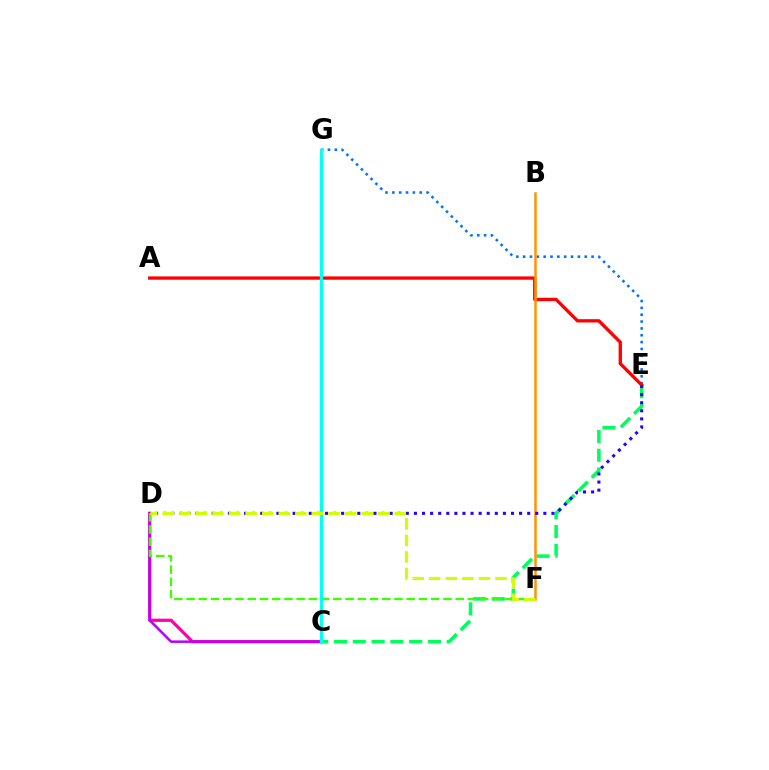{('C', 'D'): [{'color': '#ff00ac', 'line_style': 'solid', 'thickness': 2.32}, {'color': '#b900ff', 'line_style': 'solid', 'thickness': 1.81}], ('E', 'G'): [{'color': '#0074ff', 'line_style': 'dotted', 'thickness': 1.86}], ('C', 'E'): [{'color': '#00ff5c', 'line_style': 'dashed', 'thickness': 2.55}], ('A', 'E'): [{'color': '#ff0000', 'line_style': 'solid', 'thickness': 2.38}], ('B', 'F'): [{'color': '#ff9400', 'line_style': 'solid', 'thickness': 1.8}], ('D', 'E'): [{'color': '#2500ff', 'line_style': 'dotted', 'thickness': 2.2}], ('D', 'F'): [{'color': '#3dff00', 'line_style': 'dashed', 'thickness': 1.66}, {'color': '#d1ff00', 'line_style': 'dashed', 'thickness': 2.25}], ('C', 'G'): [{'color': '#00fff6', 'line_style': 'solid', 'thickness': 2.36}]}